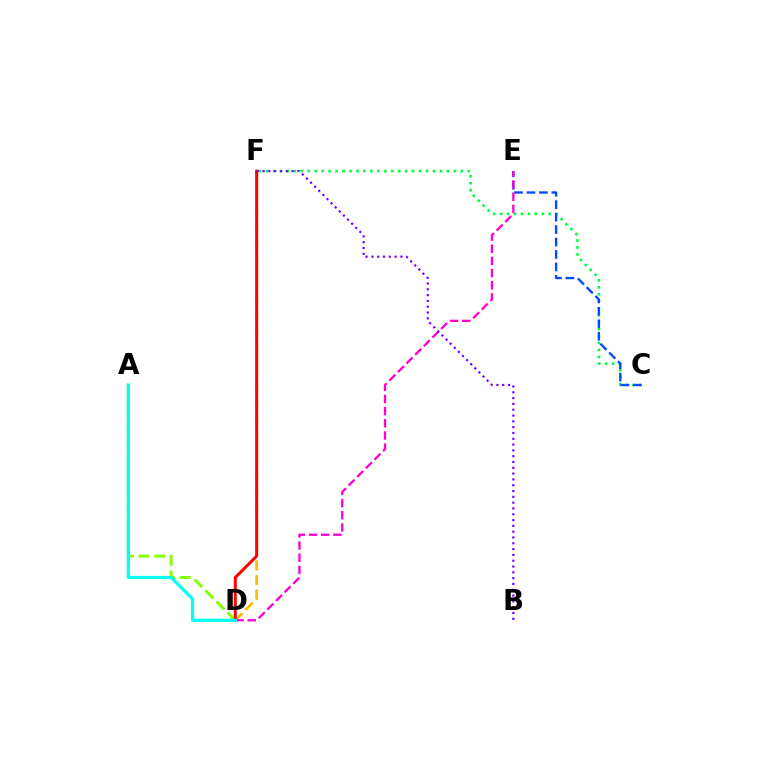{('D', 'F'): [{'color': '#ffbd00', 'line_style': 'dashed', 'thickness': 1.99}, {'color': '#ff0000', 'line_style': 'solid', 'thickness': 2.15}], ('C', 'F'): [{'color': '#00ff39', 'line_style': 'dotted', 'thickness': 1.89}], ('A', 'D'): [{'color': '#84ff00', 'line_style': 'dashed', 'thickness': 2.12}, {'color': '#00fff6', 'line_style': 'solid', 'thickness': 2.3}], ('C', 'E'): [{'color': '#004bff', 'line_style': 'dashed', 'thickness': 1.69}], ('D', 'E'): [{'color': '#ff00cf', 'line_style': 'dashed', 'thickness': 1.65}], ('B', 'F'): [{'color': '#7200ff', 'line_style': 'dotted', 'thickness': 1.58}]}